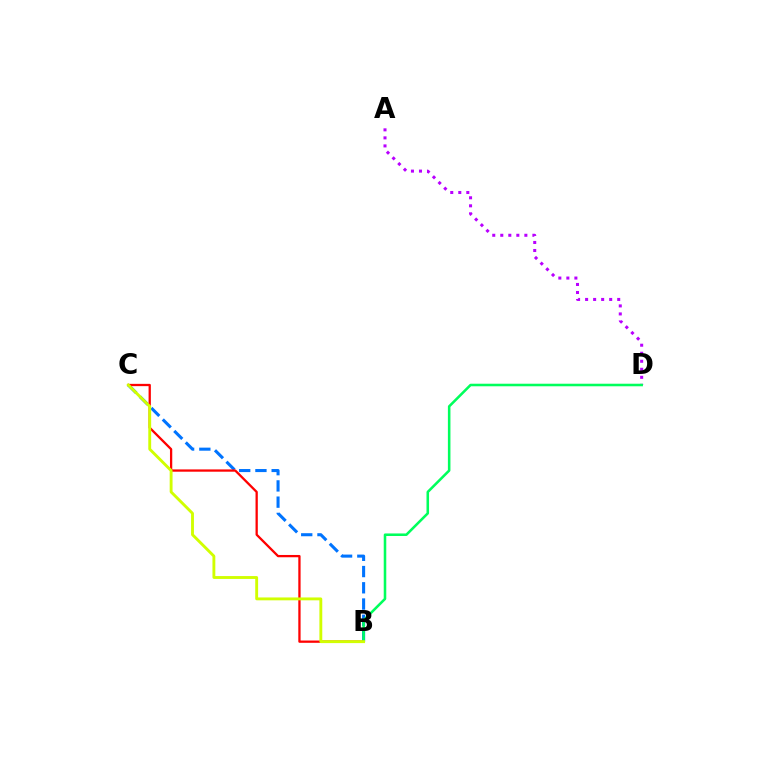{('A', 'D'): [{'color': '#b900ff', 'line_style': 'dotted', 'thickness': 2.18}], ('B', 'C'): [{'color': '#0074ff', 'line_style': 'dashed', 'thickness': 2.21}, {'color': '#ff0000', 'line_style': 'solid', 'thickness': 1.65}, {'color': '#d1ff00', 'line_style': 'solid', 'thickness': 2.07}], ('B', 'D'): [{'color': '#00ff5c', 'line_style': 'solid', 'thickness': 1.84}]}